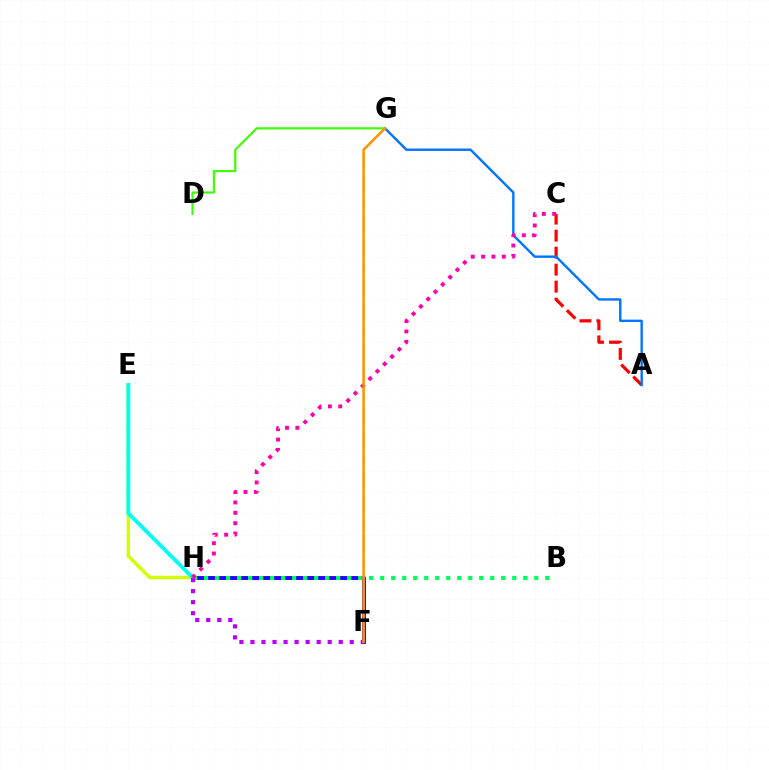{('A', 'C'): [{'color': '#ff0000', 'line_style': 'dashed', 'thickness': 2.31}], ('F', 'H'): [{'color': '#2500ff', 'line_style': 'solid', 'thickness': 2.8}, {'color': '#b900ff', 'line_style': 'dotted', 'thickness': 3.0}], ('B', 'H'): [{'color': '#00ff5c', 'line_style': 'dotted', 'thickness': 2.99}], ('E', 'H'): [{'color': '#d1ff00', 'line_style': 'solid', 'thickness': 2.46}, {'color': '#00fff6', 'line_style': 'solid', 'thickness': 2.77}], ('A', 'G'): [{'color': '#0074ff', 'line_style': 'solid', 'thickness': 1.71}], ('C', 'H'): [{'color': '#ff00ac', 'line_style': 'dotted', 'thickness': 2.81}], ('D', 'G'): [{'color': '#3dff00', 'line_style': 'solid', 'thickness': 1.54}], ('F', 'G'): [{'color': '#ff9400', 'line_style': 'solid', 'thickness': 1.84}]}